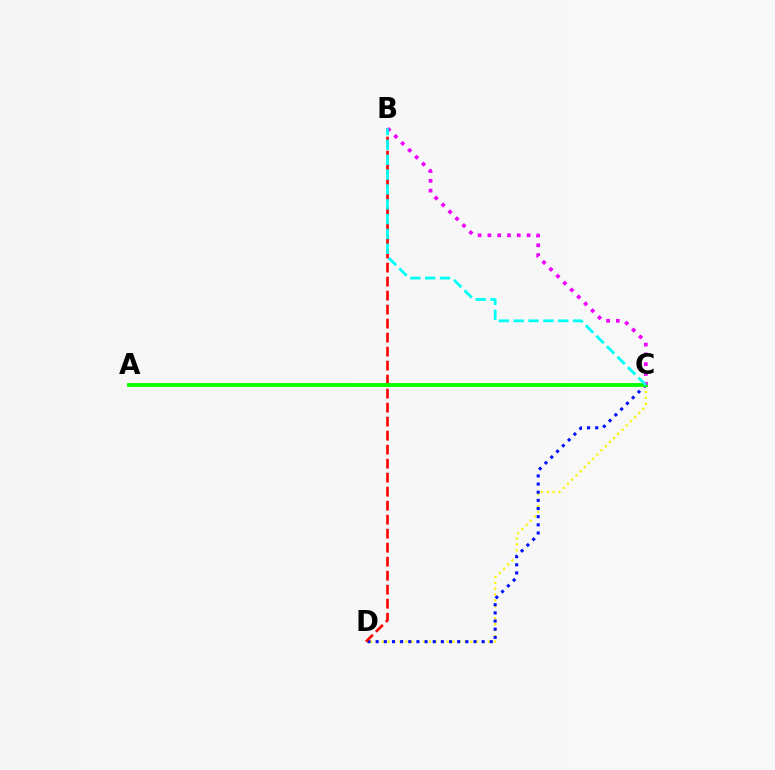{('C', 'D'): [{'color': '#fcf500', 'line_style': 'dotted', 'thickness': 1.61}, {'color': '#0010ff', 'line_style': 'dotted', 'thickness': 2.21}], ('B', 'D'): [{'color': '#ff0000', 'line_style': 'dashed', 'thickness': 1.9}], ('A', 'C'): [{'color': '#08ff00', 'line_style': 'solid', 'thickness': 2.76}], ('B', 'C'): [{'color': '#ee00ff', 'line_style': 'dotted', 'thickness': 2.66}, {'color': '#00fff6', 'line_style': 'dashed', 'thickness': 2.02}]}